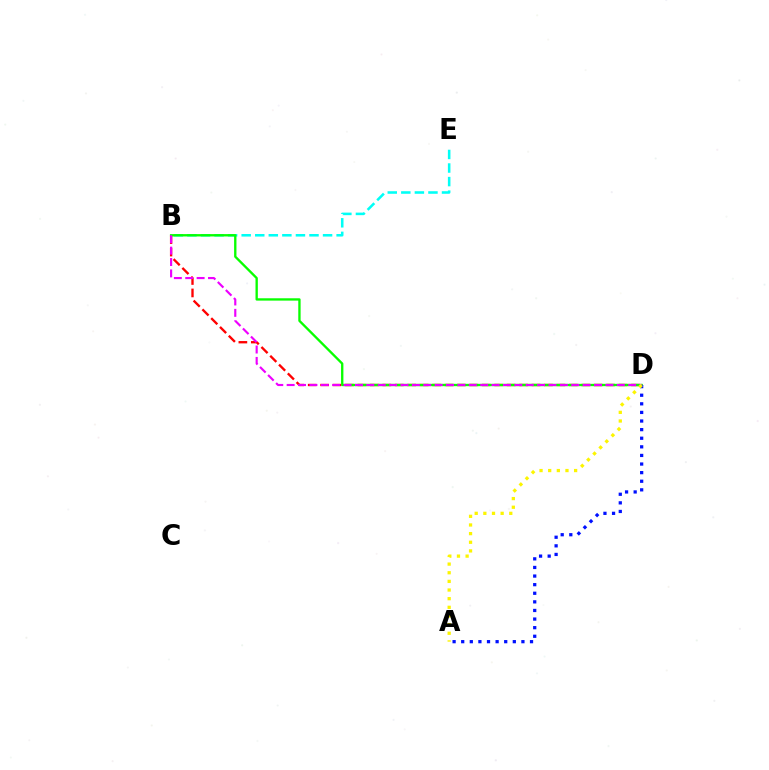{('B', 'D'): [{'color': '#ff0000', 'line_style': 'dashed', 'thickness': 1.69}, {'color': '#08ff00', 'line_style': 'solid', 'thickness': 1.69}, {'color': '#ee00ff', 'line_style': 'dashed', 'thickness': 1.55}], ('B', 'E'): [{'color': '#00fff6', 'line_style': 'dashed', 'thickness': 1.84}], ('A', 'D'): [{'color': '#0010ff', 'line_style': 'dotted', 'thickness': 2.34}, {'color': '#fcf500', 'line_style': 'dotted', 'thickness': 2.35}]}